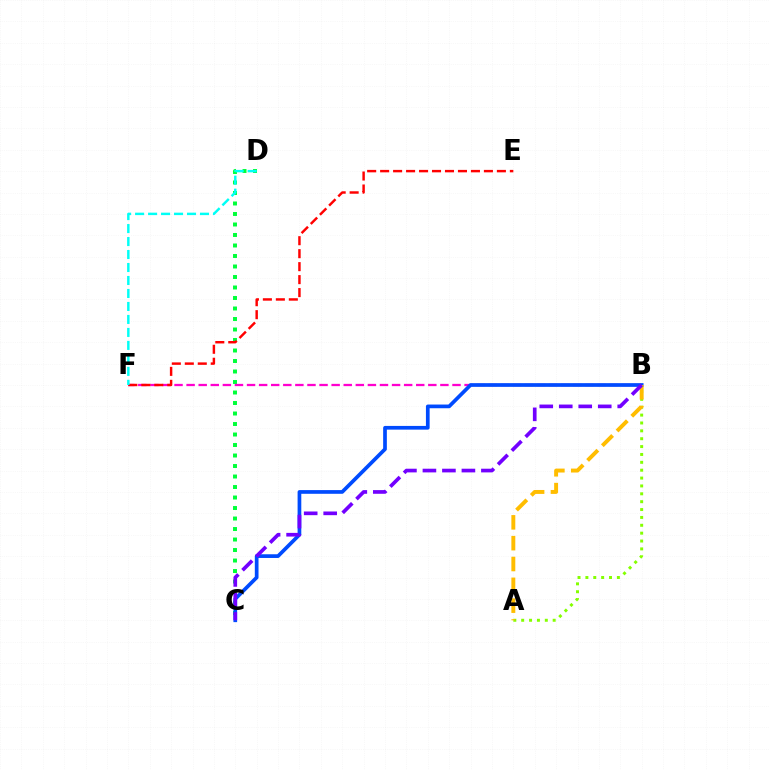{('C', 'D'): [{'color': '#00ff39', 'line_style': 'dotted', 'thickness': 2.85}], ('B', 'F'): [{'color': '#ff00cf', 'line_style': 'dashed', 'thickness': 1.64}], ('A', 'B'): [{'color': '#84ff00', 'line_style': 'dotted', 'thickness': 2.14}, {'color': '#ffbd00', 'line_style': 'dashed', 'thickness': 2.83}], ('B', 'C'): [{'color': '#004bff', 'line_style': 'solid', 'thickness': 2.67}, {'color': '#7200ff', 'line_style': 'dashed', 'thickness': 2.65}], ('E', 'F'): [{'color': '#ff0000', 'line_style': 'dashed', 'thickness': 1.76}], ('D', 'F'): [{'color': '#00fff6', 'line_style': 'dashed', 'thickness': 1.76}]}